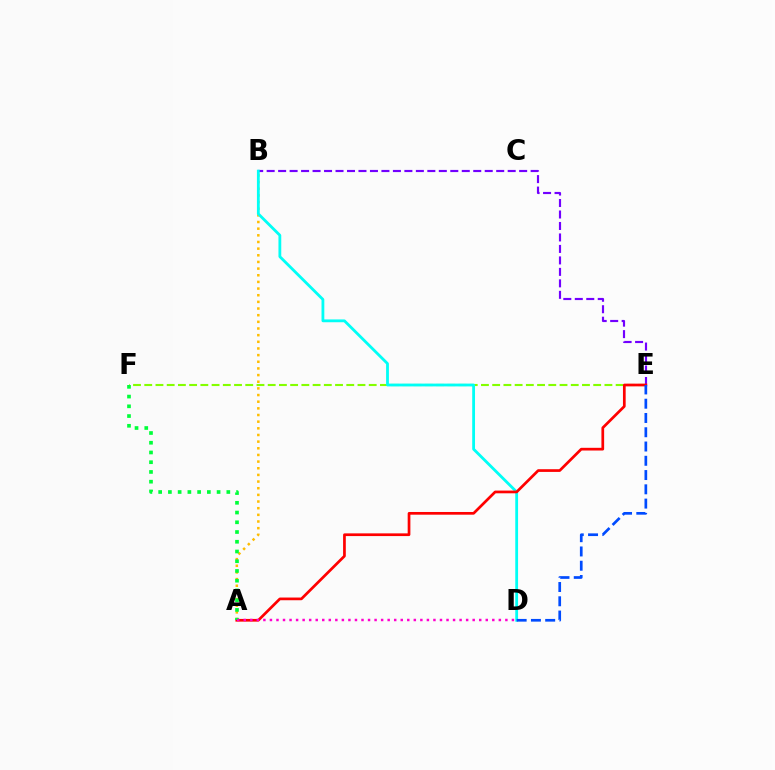{('E', 'F'): [{'color': '#84ff00', 'line_style': 'dashed', 'thickness': 1.52}], ('A', 'B'): [{'color': '#ffbd00', 'line_style': 'dotted', 'thickness': 1.81}], ('B', 'E'): [{'color': '#7200ff', 'line_style': 'dashed', 'thickness': 1.56}], ('B', 'D'): [{'color': '#00fff6', 'line_style': 'solid', 'thickness': 2.02}], ('A', 'E'): [{'color': '#ff0000', 'line_style': 'solid', 'thickness': 1.95}], ('A', 'F'): [{'color': '#00ff39', 'line_style': 'dotted', 'thickness': 2.65}], ('A', 'D'): [{'color': '#ff00cf', 'line_style': 'dotted', 'thickness': 1.78}], ('D', 'E'): [{'color': '#004bff', 'line_style': 'dashed', 'thickness': 1.94}]}